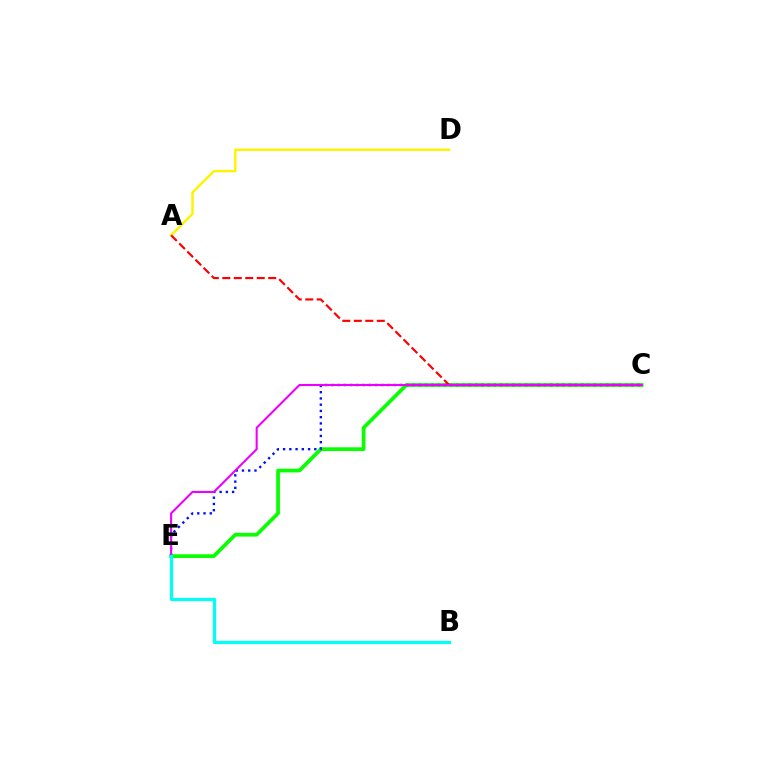{('C', 'E'): [{'color': '#08ff00', 'line_style': 'solid', 'thickness': 2.67}, {'color': '#0010ff', 'line_style': 'dotted', 'thickness': 1.7}, {'color': '#ee00ff', 'line_style': 'solid', 'thickness': 1.51}], ('A', 'D'): [{'color': '#fcf500', 'line_style': 'solid', 'thickness': 1.77}], ('A', 'C'): [{'color': '#ff0000', 'line_style': 'dashed', 'thickness': 1.56}], ('B', 'E'): [{'color': '#00fff6', 'line_style': 'solid', 'thickness': 2.31}]}